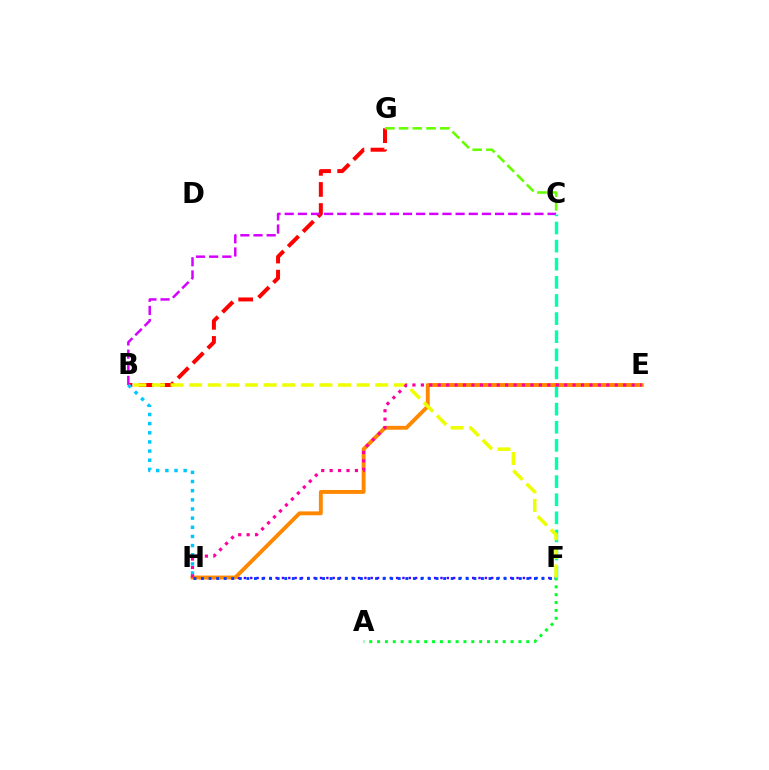{('B', 'G'): [{'color': '#ff0000', 'line_style': 'dashed', 'thickness': 2.86}], ('B', 'C'): [{'color': '#d600ff', 'line_style': 'dashed', 'thickness': 1.79}], ('C', 'G'): [{'color': '#66ff00', 'line_style': 'dashed', 'thickness': 1.87}], ('F', 'H'): [{'color': '#4f00ff', 'line_style': 'dotted', 'thickness': 1.72}, {'color': '#003fff', 'line_style': 'dotted', 'thickness': 2.06}], ('A', 'F'): [{'color': '#00ff27', 'line_style': 'dotted', 'thickness': 2.13}], ('C', 'F'): [{'color': '#00ffaf', 'line_style': 'dashed', 'thickness': 2.46}], ('E', 'H'): [{'color': '#ff8800', 'line_style': 'solid', 'thickness': 2.79}, {'color': '#ff00a0', 'line_style': 'dotted', 'thickness': 2.29}], ('B', 'F'): [{'color': '#eeff00', 'line_style': 'dashed', 'thickness': 2.53}], ('B', 'H'): [{'color': '#00c7ff', 'line_style': 'dotted', 'thickness': 2.49}]}